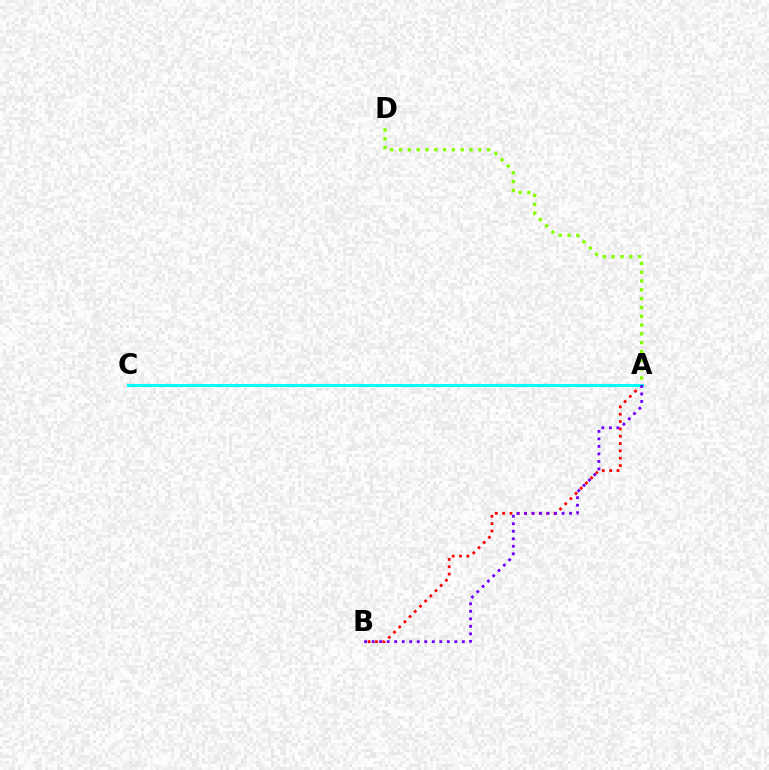{('A', 'D'): [{'color': '#84ff00', 'line_style': 'dotted', 'thickness': 2.39}], ('A', 'B'): [{'color': '#ff0000', 'line_style': 'dotted', 'thickness': 1.99}, {'color': '#7200ff', 'line_style': 'dotted', 'thickness': 2.04}], ('A', 'C'): [{'color': '#00fff6', 'line_style': 'solid', 'thickness': 2.2}]}